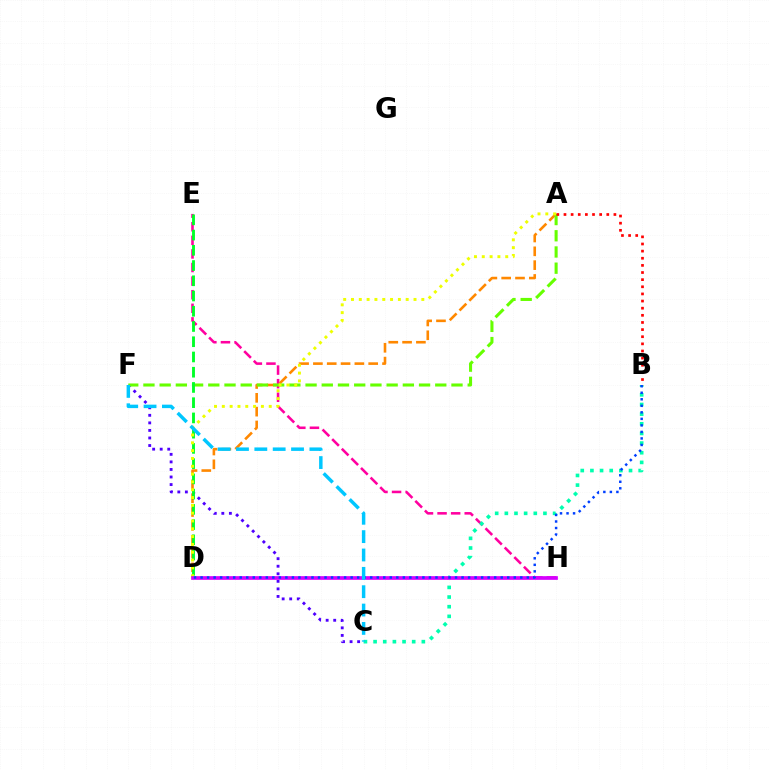{('C', 'F'): [{'color': '#4f00ff', 'line_style': 'dotted', 'thickness': 2.05}, {'color': '#00c7ff', 'line_style': 'dashed', 'thickness': 2.49}], ('A', 'D'): [{'color': '#ff8800', 'line_style': 'dashed', 'thickness': 1.88}, {'color': '#eeff00', 'line_style': 'dotted', 'thickness': 2.12}], ('E', 'H'): [{'color': '#ff00a0', 'line_style': 'dashed', 'thickness': 1.85}], ('B', 'C'): [{'color': '#00ffaf', 'line_style': 'dotted', 'thickness': 2.62}], ('A', 'F'): [{'color': '#66ff00', 'line_style': 'dashed', 'thickness': 2.2}], ('D', 'E'): [{'color': '#00ff27', 'line_style': 'dashed', 'thickness': 2.07}], ('A', 'B'): [{'color': '#ff0000', 'line_style': 'dotted', 'thickness': 1.94}], ('D', 'H'): [{'color': '#d600ff', 'line_style': 'solid', 'thickness': 2.66}], ('B', 'D'): [{'color': '#003fff', 'line_style': 'dotted', 'thickness': 1.77}]}